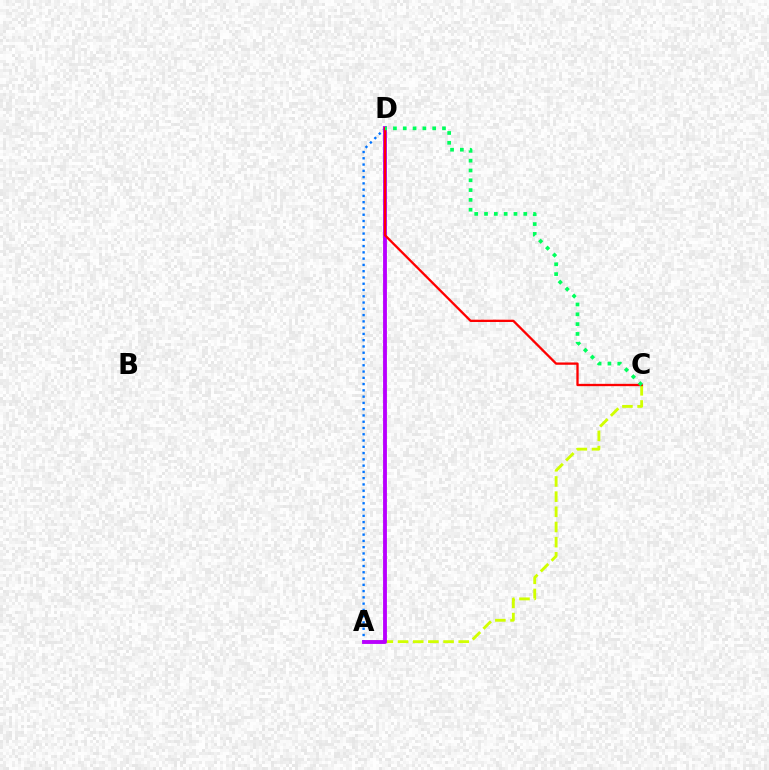{('A', 'C'): [{'color': '#d1ff00', 'line_style': 'dashed', 'thickness': 2.06}], ('A', 'D'): [{'color': '#0074ff', 'line_style': 'dotted', 'thickness': 1.7}, {'color': '#b900ff', 'line_style': 'solid', 'thickness': 2.78}], ('C', 'D'): [{'color': '#ff0000', 'line_style': 'solid', 'thickness': 1.66}, {'color': '#00ff5c', 'line_style': 'dotted', 'thickness': 2.67}]}